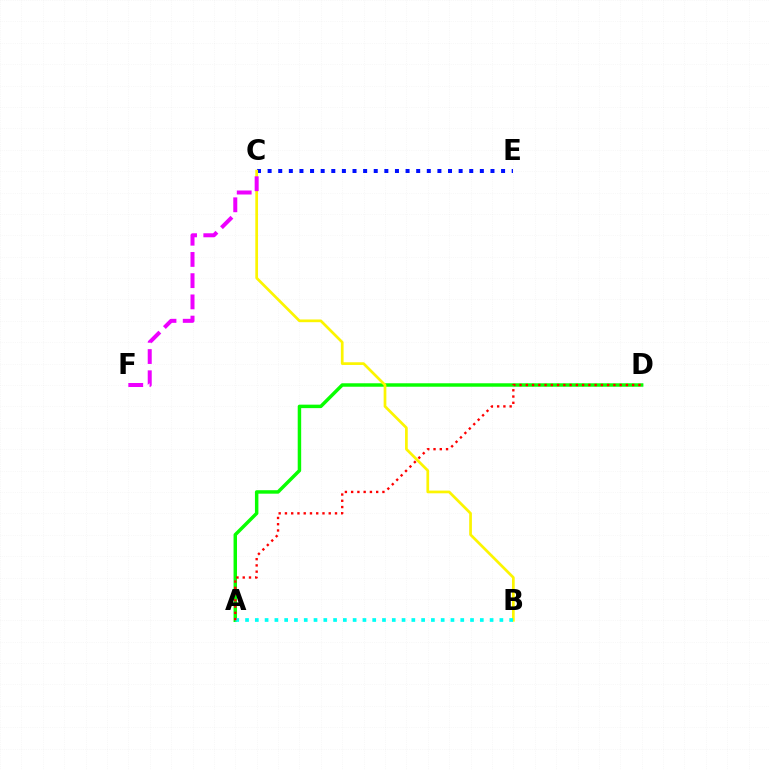{('C', 'E'): [{'color': '#0010ff', 'line_style': 'dotted', 'thickness': 2.88}], ('A', 'D'): [{'color': '#08ff00', 'line_style': 'solid', 'thickness': 2.49}, {'color': '#ff0000', 'line_style': 'dotted', 'thickness': 1.7}], ('B', 'C'): [{'color': '#fcf500', 'line_style': 'solid', 'thickness': 1.95}], ('C', 'F'): [{'color': '#ee00ff', 'line_style': 'dashed', 'thickness': 2.88}], ('A', 'B'): [{'color': '#00fff6', 'line_style': 'dotted', 'thickness': 2.66}]}